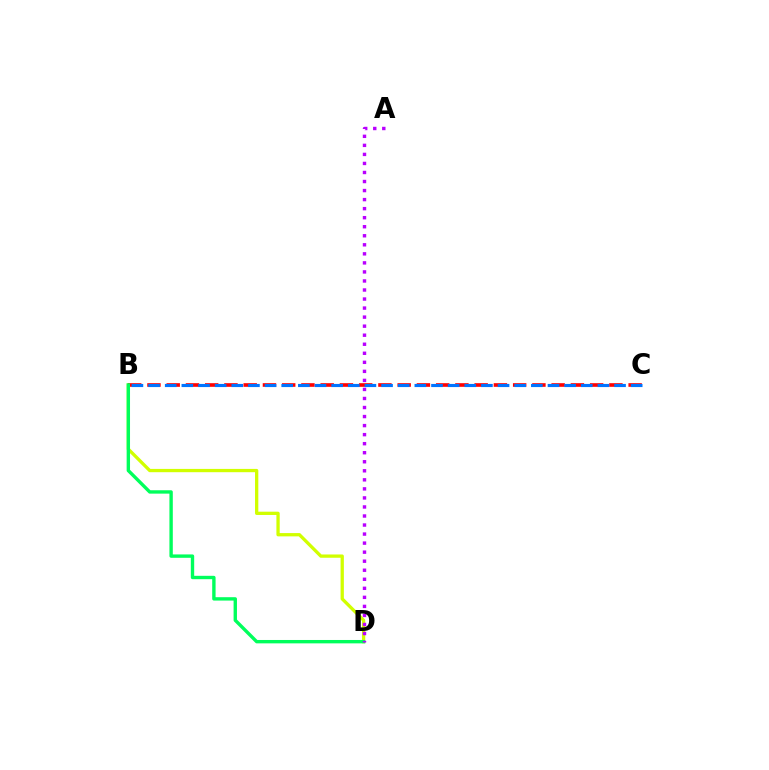{('B', 'D'): [{'color': '#d1ff00', 'line_style': 'solid', 'thickness': 2.37}, {'color': '#00ff5c', 'line_style': 'solid', 'thickness': 2.43}], ('B', 'C'): [{'color': '#ff0000', 'line_style': 'dashed', 'thickness': 2.61}, {'color': '#0074ff', 'line_style': 'dashed', 'thickness': 2.26}], ('A', 'D'): [{'color': '#b900ff', 'line_style': 'dotted', 'thickness': 2.46}]}